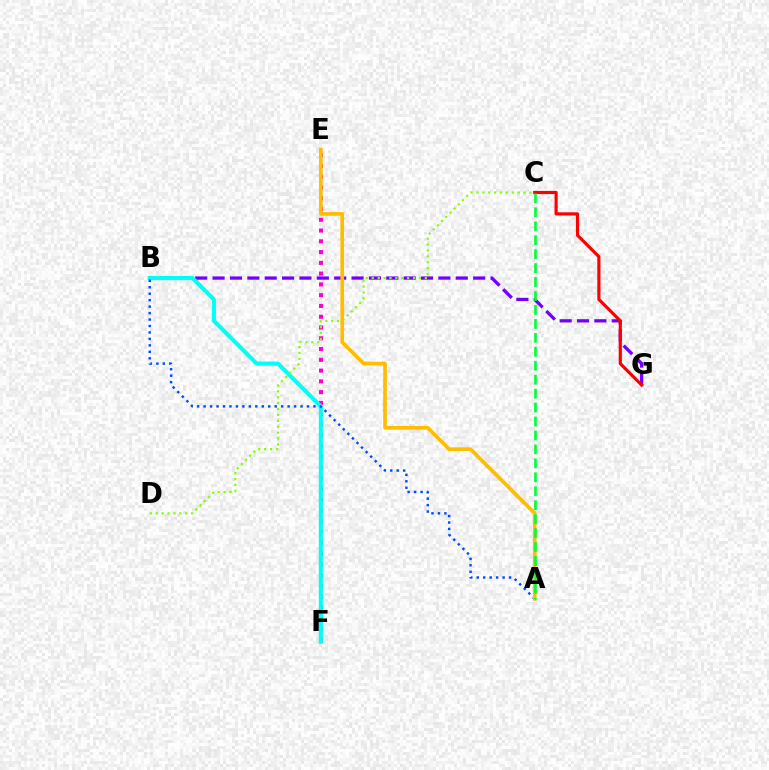{('B', 'G'): [{'color': '#7200ff', 'line_style': 'dashed', 'thickness': 2.36}], ('E', 'F'): [{'color': '#ff00cf', 'line_style': 'dotted', 'thickness': 2.93}], ('C', 'G'): [{'color': '#ff0000', 'line_style': 'solid', 'thickness': 2.29}], ('B', 'F'): [{'color': '#00fff6', 'line_style': 'solid', 'thickness': 2.93}], ('A', 'B'): [{'color': '#004bff', 'line_style': 'dotted', 'thickness': 1.76}], ('C', 'D'): [{'color': '#84ff00', 'line_style': 'dotted', 'thickness': 1.6}], ('A', 'E'): [{'color': '#ffbd00', 'line_style': 'solid', 'thickness': 2.64}], ('A', 'C'): [{'color': '#00ff39', 'line_style': 'dashed', 'thickness': 1.89}]}